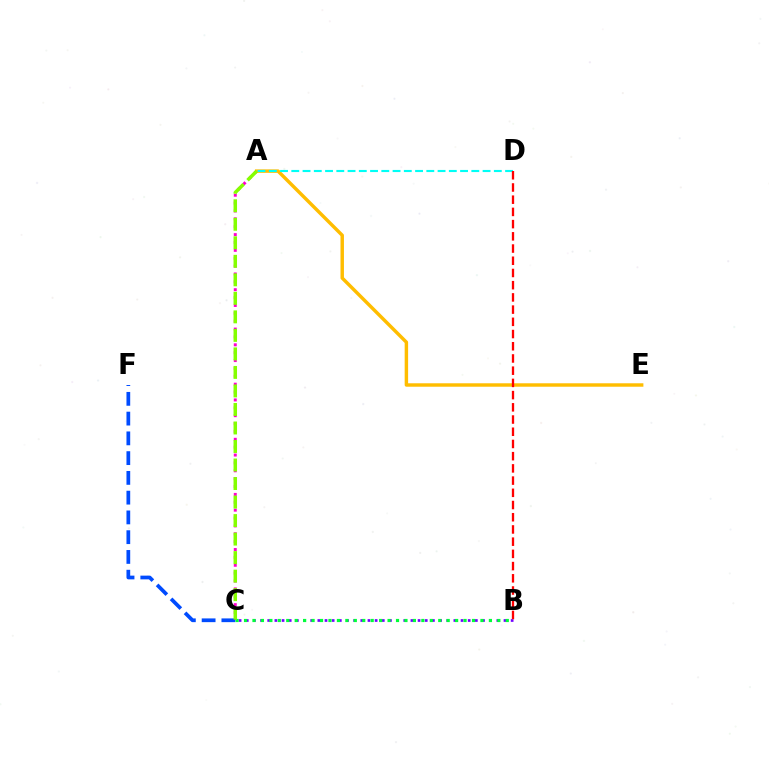{('A', 'C'): [{'color': '#ff00cf', 'line_style': 'dotted', 'thickness': 2.14}, {'color': '#84ff00', 'line_style': 'dashed', 'thickness': 2.52}], ('A', 'E'): [{'color': '#ffbd00', 'line_style': 'solid', 'thickness': 2.48}], ('B', 'C'): [{'color': '#7200ff', 'line_style': 'dotted', 'thickness': 1.95}, {'color': '#00ff39', 'line_style': 'dotted', 'thickness': 2.29}], ('C', 'F'): [{'color': '#004bff', 'line_style': 'dashed', 'thickness': 2.68}], ('A', 'D'): [{'color': '#00fff6', 'line_style': 'dashed', 'thickness': 1.53}], ('B', 'D'): [{'color': '#ff0000', 'line_style': 'dashed', 'thickness': 1.66}]}